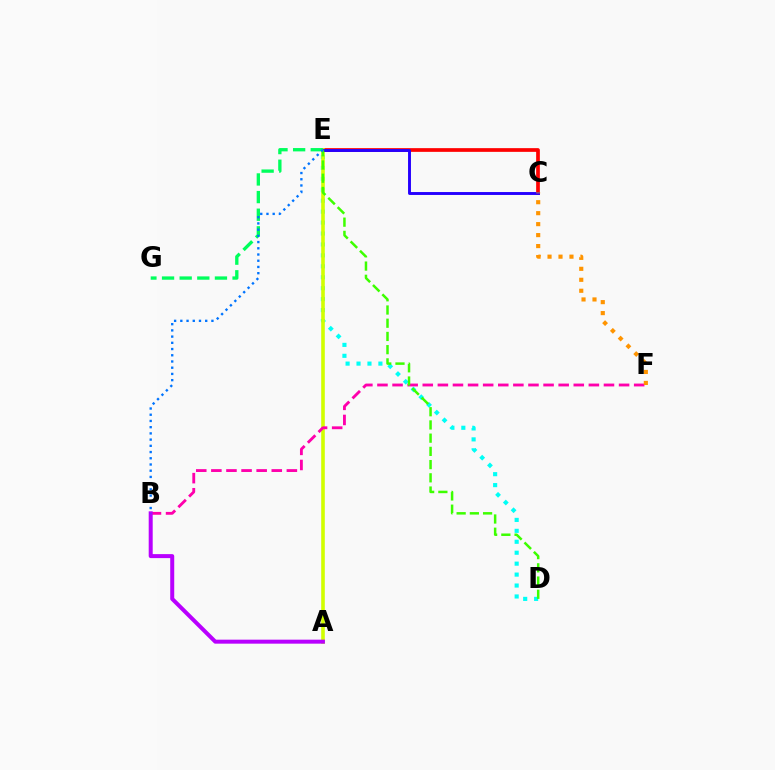{('D', 'E'): [{'color': '#00fff6', 'line_style': 'dotted', 'thickness': 2.97}, {'color': '#3dff00', 'line_style': 'dashed', 'thickness': 1.8}], ('C', 'E'): [{'color': '#ff0000', 'line_style': 'solid', 'thickness': 2.66}, {'color': '#2500ff', 'line_style': 'solid', 'thickness': 2.1}], ('A', 'E'): [{'color': '#d1ff00', 'line_style': 'solid', 'thickness': 2.59}], ('B', 'F'): [{'color': '#ff00ac', 'line_style': 'dashed', 'thickness': 2.05}], ('A', 'B'): [{'color': '#b900ff', 'line_style': 'solid', 'thickness': 2.88}], ('E', 'G'): [{'color': '#00ff5c', 'line_style': 'dashed', 'thickness': 2.4}], ('C', 'F'): [{'color': '#ff9400', 'line_style': 'dotted', 'thickness': 2.98}], ('B', 'E'): [{'color': '#0074ff', 'line_style': 'dotted', 'thickness': 1.69}]}